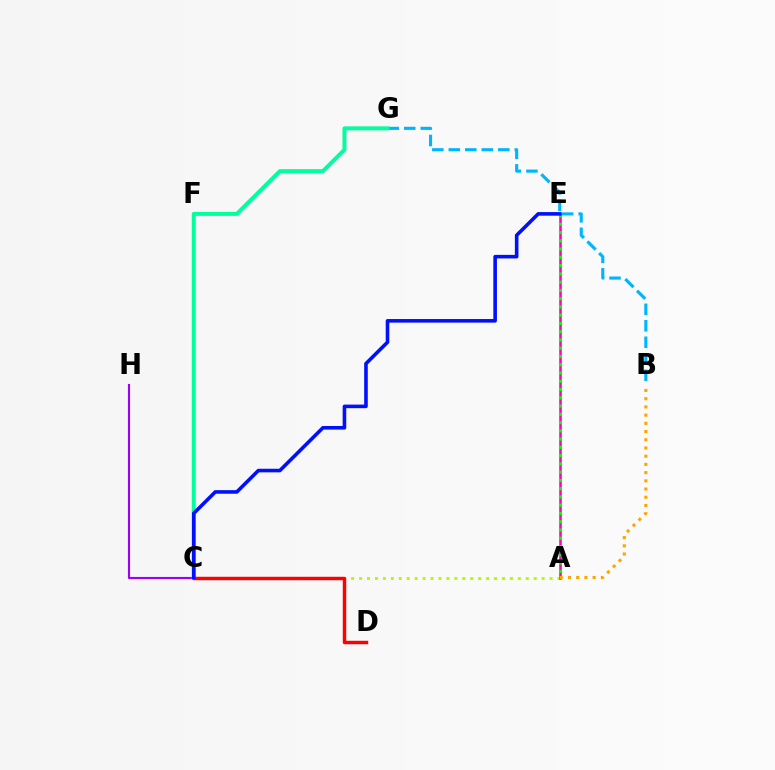{('A', 'C'): [{'color': '#b3ff00', 'line_style': 'dotted', 'thickness': 2.16}], ('C', 'H'): [{'color': '#9b00ff', 'line_style': 'solid', 'thickness': 1.54}], ('B', 'G'): [{'color': '#00b5ff', 'line_style': 'dashed', 'thickness': 2.24}], ('A', 'E'): [{'color': '#ff00bd', 'line_style': 'solid', 'thickness': 1.84}, {'color': '#08ff00', 'line_style': 'dotted', 'thickness': 2.24}], ('C', 'G'): [{'color': '#00ff9d', 'line_style': 'solid', 'thickness': 2.84}], ('C', 'D'): [{'color': '#ff0000', 'line_style': 'solid', 'thickness': 2.47}], ('C', 'E'): [{'color': '#0010ff', 'line_style': 'solid', 'thickness': 2.59}], ('A', 'B'): [{'color': '#ffa500', 'line_style': 'dotted', 'thickness': 2.23}]}